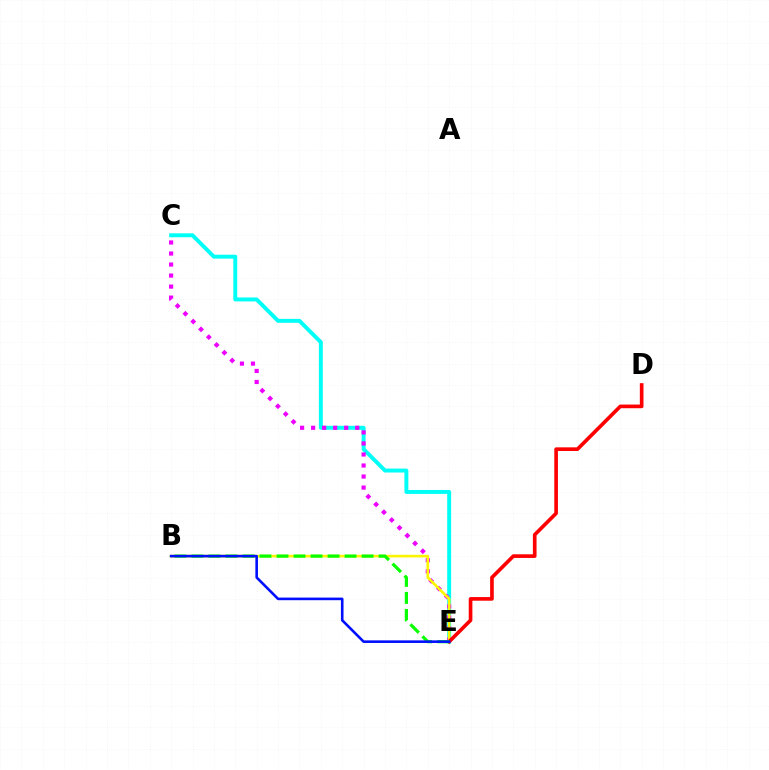{('C', 'E'): [{'color': '#00fff6', 'line_style': 'solid', 'thickness': 2.83}, {'color': '#ee00ff', 'line_style': 'dotted', 'thickness': 3.0}], ('B', 'E'): [{'color': '#fcf500', 'line_style': 'solid', 'thickness': 1.89}, {'color': '#08ff00', 'line_style': 'dashed', 'thickness': 2.31}, {'color': '#0010ff', 'line_style': 'solid', 'thickness': 1.88}], ('D', 'E'): [{'color': '#ff0000', 'line_style': 'solid', 'thickness': 2.63}]}